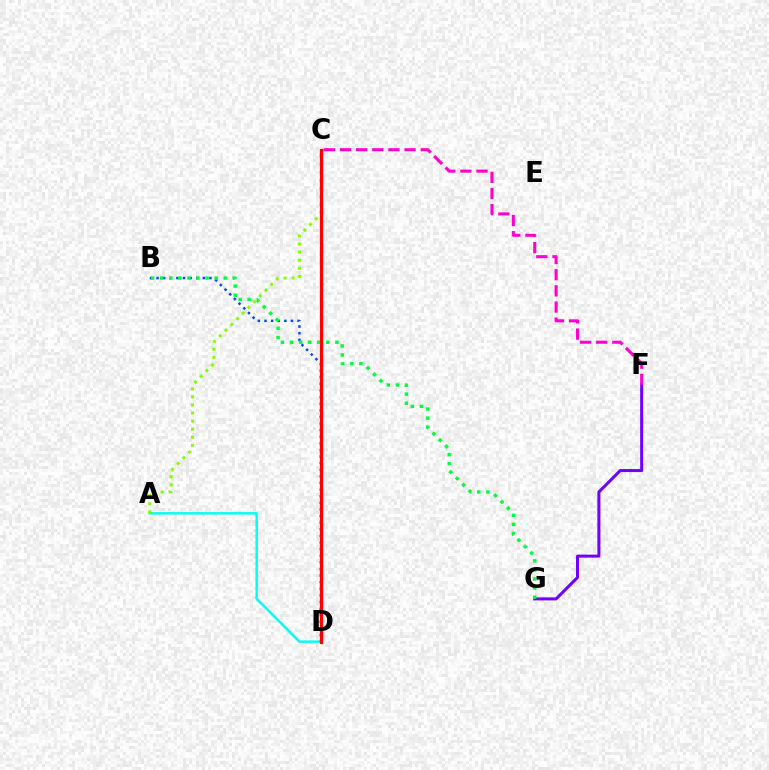{('A', 'D'): [{'color': '#00fff6', 'line_style': 'solid', 'thickness': 1.77}], ('F', 'G'): [{'color': '#7200ff', 'line_style': 'solid', 'thickness': 2.18}], ('C', 'D'): [{'color': '#ffbd00', 'line_style': 'solid', 'thickness': 2.46}, {'color': '#ff0000', 'line_style': 'solid', 'thickness': 2.22}], ('B', 'D'): [{'color': '#004bff', 'line_style': 'dotted', 'thickness': 1.8}], ('B', 'G'): [{'color': '#00ff39', 'line_style': 'dotted', 'thickness': 2.47}], ('A', 'C'): [{'color': '#84ff00', 'line_style': 'dotted', 'thickness': 2.19}], ('C', 'F'): [{'color': '#ff00cf', 'line_style': 'dashed', 'thickness': 2.19}]}